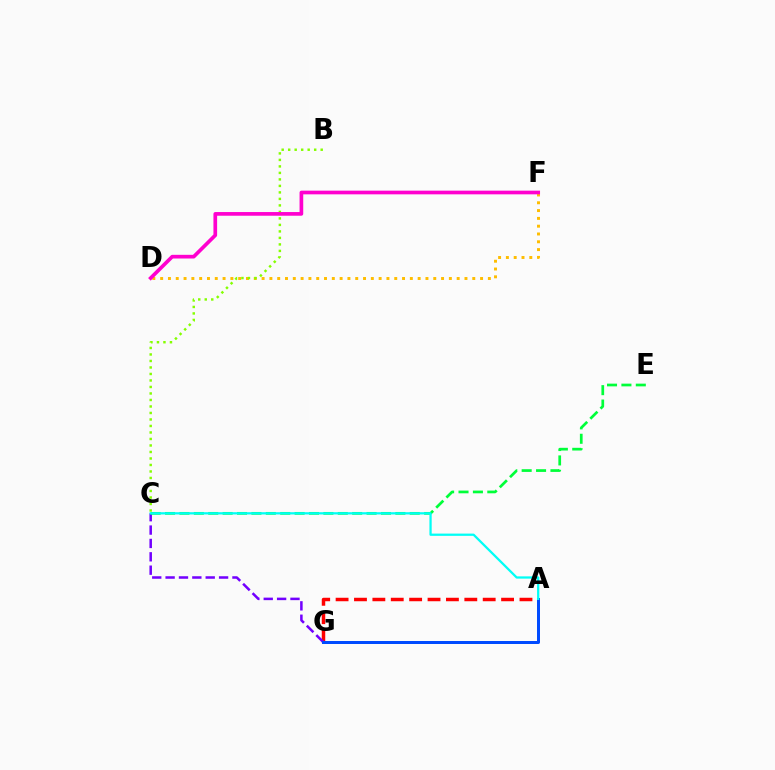{('A', 'G'): [{'color': '#ff0000', 'line_style': 'dashed', 'thickness': 2.5}, {'color': '#004bff', 'line_style': 'solid', 'thickness': 2.16}], ('C', 'G'): [{'color': '#7200ff', 'line_style': 'dashed', 'thickness': 1.82}], ('C', 'E'): [{'color': '#00ff39', 'line_style': 'dashed', 'thickness': 1.96}], ('D', 'F'): [{'color': '#ffbd00', 'line_style': 'dotted', 'thickness': 2.12}, {'color': '#ff00cf', 'line_style': 'solid', 'thickness': 2.65}], ('B', 'C'): [{'color': '#84ff00', 'line_style': 'dotted', 'thickness': 1.77}], ('A', 'C'): [{'color': '#00fff6', 'line_style': 'solid', 'thickness': 1.63}]}